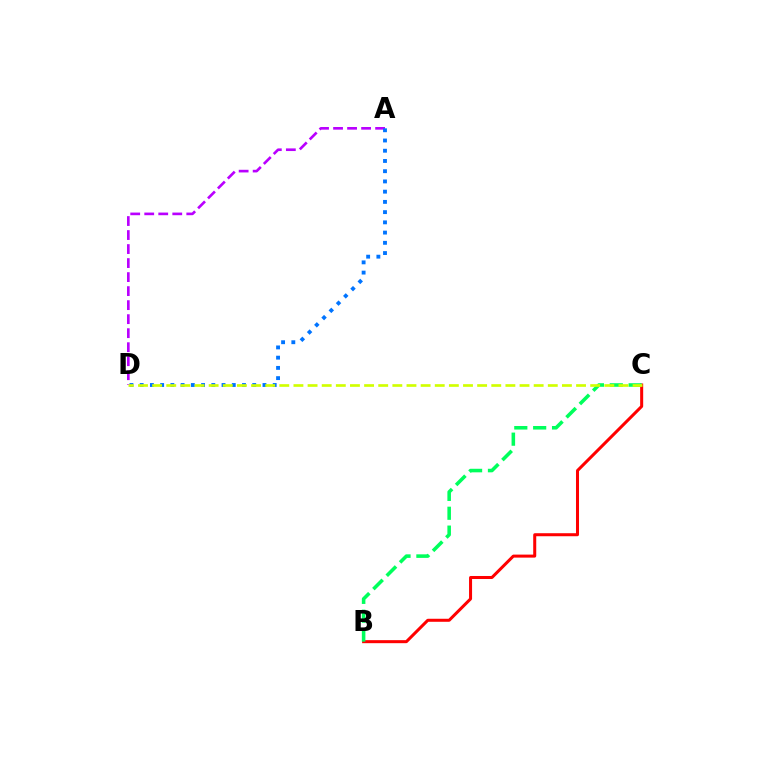{('A', 'D'): [{'color': '#b900ff', 'line_style': 'dashed', 'thickness': 1.9}, {'color': '#0074ff', 'line_style': 'dotted', 'thickness': 2.78}], ('B', 'C'): [{'color': '#ff0000', 'line_style': 'solid', 'thickness': 2.18}, {'color': '#00ff5c', 'line_style': 'dashed', 'thickness': 2.56}], ('C', 'D'): [{'color': '#d1ff00', 'line_style': 'dashed', 'thickness': 1.92}]}